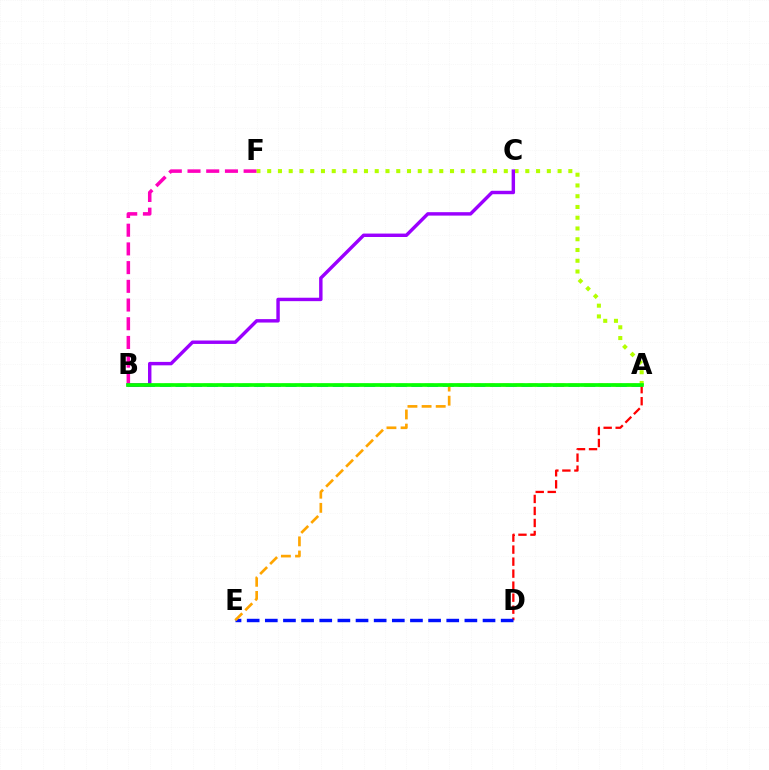{('A', 'B'): [{'color': '#00ff9d', 'line_style': 'dashed', 'thickness': 1.77}, {'color': '#00b5ff', 'line_style': 'dashed', 'thickness': 2.14}, {'color': '#08ff00', 'line_style': 'solid', 'thickness': 2.64}], ('A', 'D'): [{'color': '#ff0000', 'line_style': 'dashed', 'thickness': 1.63}], ('B', 'F'): [{'color': '#ff00bd', 'line_style': 'dashed', 'thickness': 2.54}], ('D', 'E'): [{'color': '#0010ff', 'line_style': 'dashed', 'thickness': 2.46}], ('A', 'F'): [{'color': '#b3ff00', 'line_style': 'dotted', 'thickness': 2.92}], ('A', 'E'): [{'color': '#ffa500', 'line_style': 'dashed', 'thickness': 1.92}], ('B', 'C'): [{'color': '#9b00ff', 'line_style': 'solid', 'thickness': 2.47}]}